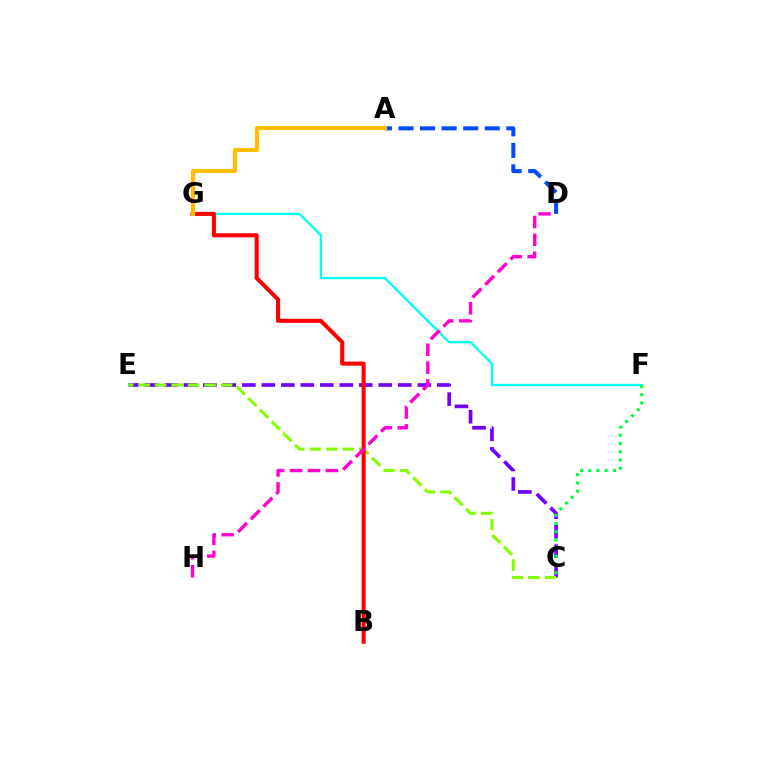{('C', 'E'): [{'color': '#7200ff', 'line_style': 'dashed', 'thickness': 2.65}, {'color': '#84ff00', 'line_style': 'dashed', 'thickness': 2.24}], ('F', 'G'): [{'color': '#00fff6', 'line_style': 'solid', 'thickness': 1.65}], ('A', 'D'): [{'color': '#004bff', 'line_style': 'dashed', 'thickness': 2.93}], ('B', 'G'): [{'color': '#ff0000', 'line_style': 'solid', 'thickness': 2.94}], ('C', 'F'): [{'color': '#00ff39', 'line_style': 'dotted', 'thickness': 2.23}], ('D', 'H'): [{'color': '#ff00cf', 'line_style': 'dashed', 'thickness': 2.43}], ('A', 'G'): [{'color': '#ffbd00', 'line_style': 'solid', 'thickness': 2.98}]}